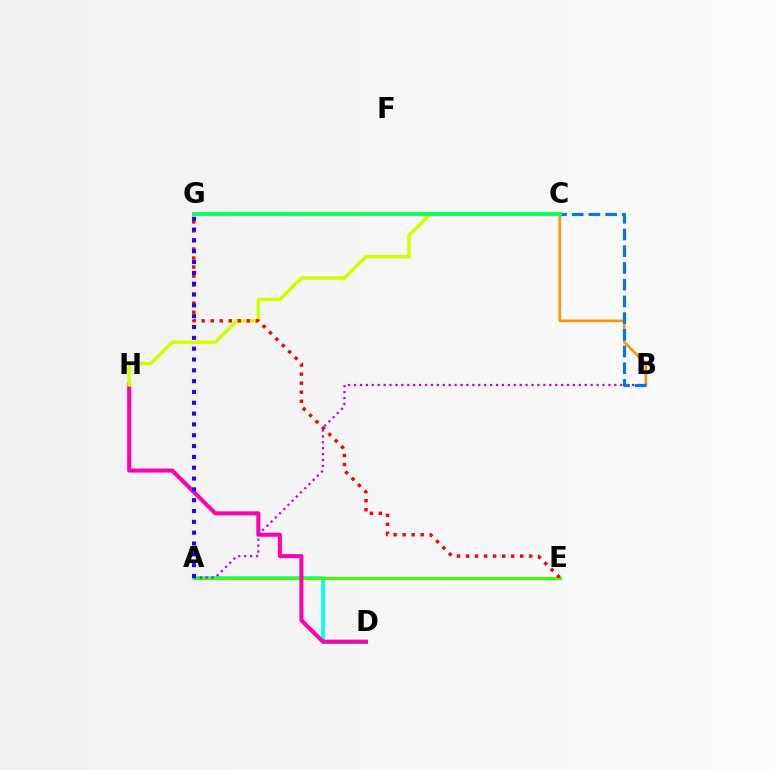{('B', 'C'): [{'color': '#ff9400', 'line_style': 'solid', 'thickness': 1.9}, {'color': '#0074ff', 'line_style': 'dashed', 'thickness': 2.27}], ('A', 'D'): [{'color': '#00fff6', 'line_style': 'solid', 'thickness': 2.69}], ('A', 'E'): [{'color': '#3dff00', 'line_style': 'solid', 'thickness': 2.26}], ('D', 'H'): [{'color': '#ff00ac', 'line_style': 'solid', 'thickness': 2.91}], ('A', 'B'): [{'color': '#b900ff', 'line_style': 'dotted', 'thickness': 1.61}], ('C', 'H'): [{'color': '#d1ff00', 'line_style': 'solid', 'thickness': 2.55}], ('E', 'G'): [{'color': '#ff0000', 'line_style': 'dotted', 'thickness': 2.45}], ('A', 'G'): [{'color': '#2500ff', 'line_style': 'dotted', 'thickness': 2.94}], ('C', 'G'): [{'color': '#00ff5c', 'line_style': 'solid', 'thickness': 2.68}]}